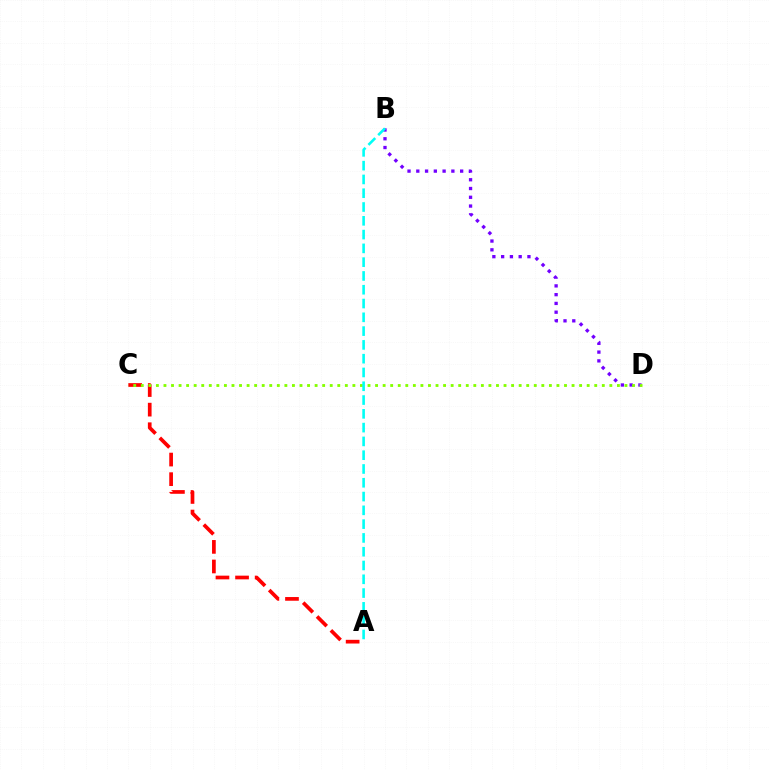{('A', 'C'): [{'color': '#ff0000', 'line_style': 'dashed', 'thickness': 2.66}], ('B', 'D'): [{'color': '#7200ff', 'line_style': 'dotted', 'thickness': 2.38}], ('C', 'D'): [{'color': '#84ff00', 'line_style': 'dotted', 'thickness': 2.05}], ('A', 'B'): [{'color': '#00fff6', 'line_style': 'dashed', 'thickness': 1.87}]}